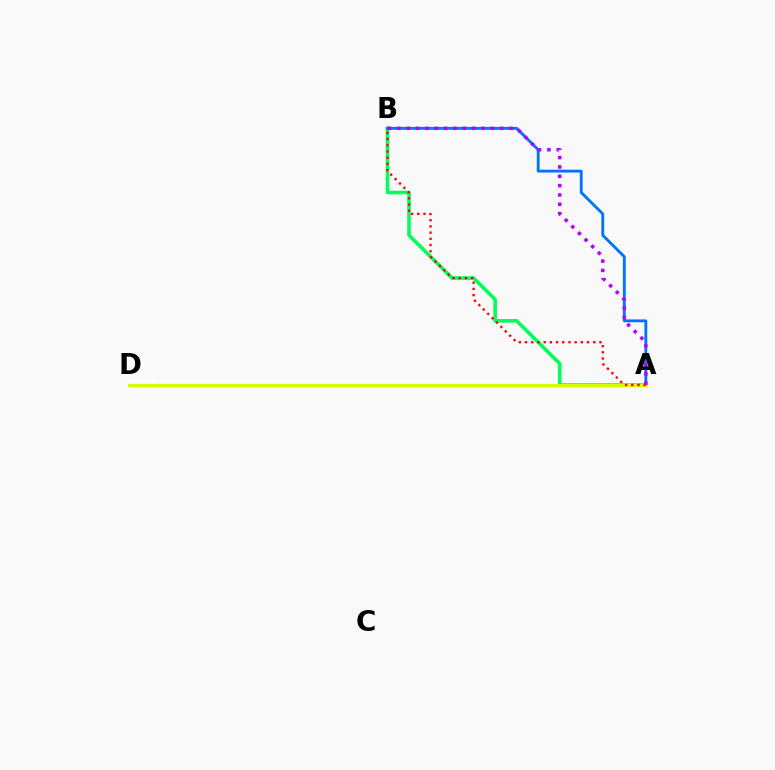{('A', 'B'): [{'color': '#00ff5c', 'line_style': 'solid', 'thickness': 2.59}, {'color': '#0074ff', 'line_style': 'solid', 'thickness': 2.05}, {'color': '#ff0000', 'line_style': 'dotted', 'thickness': 1.68}, {'color': '#b900ff', 'line_style': 'dotted', 'thickness': 2.54}], ('A', 'D'): [{'color': '#d1ff00', 'line_style': 'solid', 'thickness': 2.3}]}